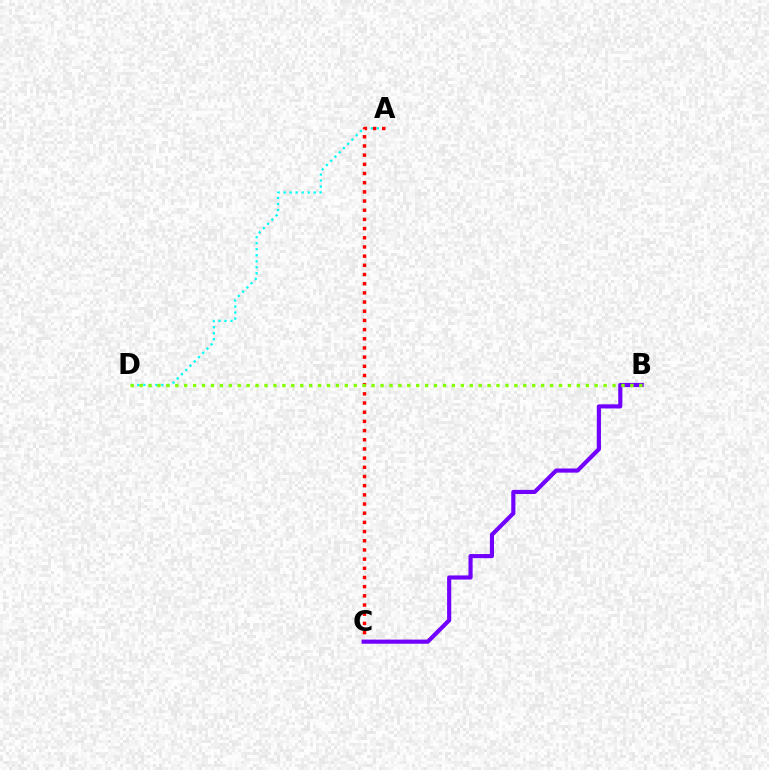{('A', 'D'): [{'color': '#00fff6', 'line_style': 'dotted', 'thickness': 1.63}], ('A', 'C'): [{'color': '#ff0000', 'line_style': 'dotted', 'thickness': 2.49}], ('B', 'C'): [{'color': '#7200ff', 'line_style': 'solid', 'thickness': 2.97}], ('B', 'D'): [{'color': '#84ff00', 'line_style': 'dotted', 'thickness': 2.42}]}